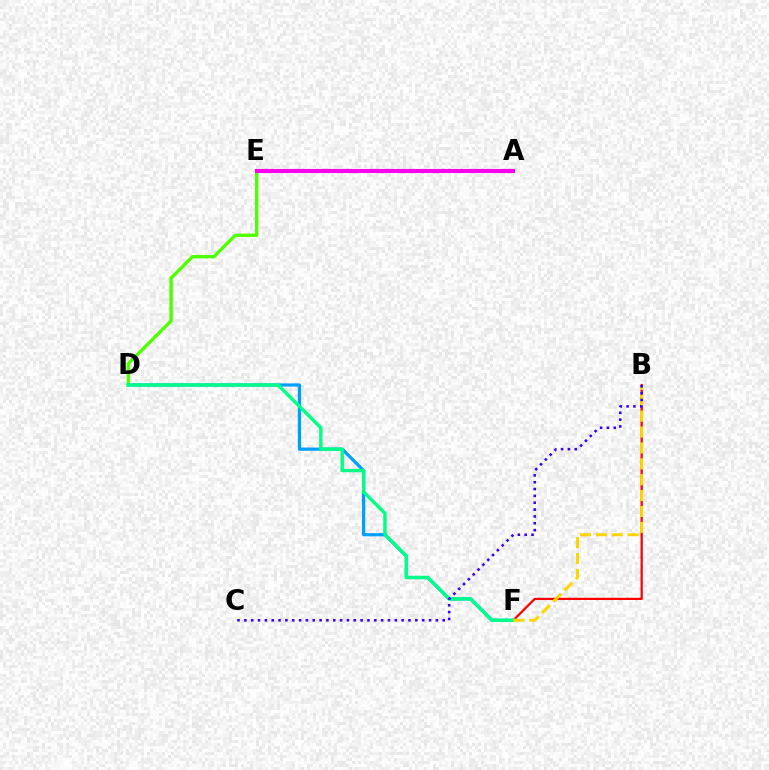{('D', 'E'): [{'color': '#4fff00', 'line_style': 'solid', 'thickness': 2.42}], ('B', 'F'): [{'color': '#ff0000', 'line_style': 'solid', 'thickness': 1.61}, {'color': '#ffd500', 'line_style': 'dashed', 'thickness': 2.16}], ('A', 'E'): [{'color': '#ff00ed', 'line_style': 'solid', 'thickness': 2.96}], ('D', 'F'): [{'color': '#009eff', 'line_style': 'solid', 'thickness': 2.31}, {'color': '#00ff86', 'line_style': 'solid', 'thickness': 2.42}], ('B', 'C'): [{'color': '#3700ff', 'line_style': 'dotted', 'thickness': 1.86}]}